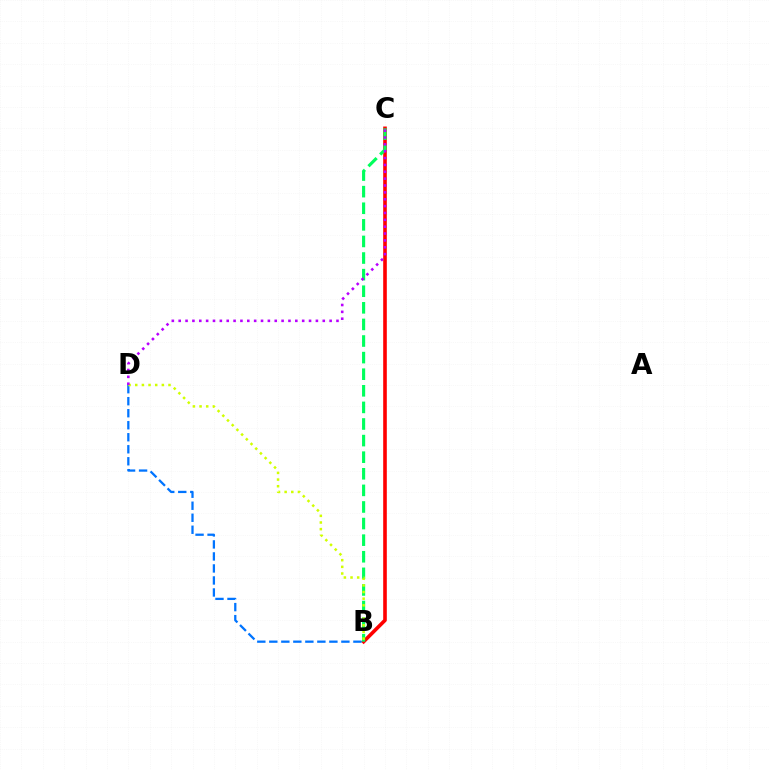{('B', 'C'): [{'color': '#ff0000', 'line_style': 'solid', 'thickness': 2.61}, {'color': '#00ff5c', 'line_style': 'dashed', 'thickness': 2.25}], ('B', 'D'): [{'color': '#0074ff', 'line_style': 'dashed', 'thickness': 1.63}, {'color': '#d1ff00', 'line_style': 'dotted', 'thickness': 1.81}], ('C', 'D'): [{'color': '#b900ff', 'line_style': 'dotted', 'thickness': 1.86}]}